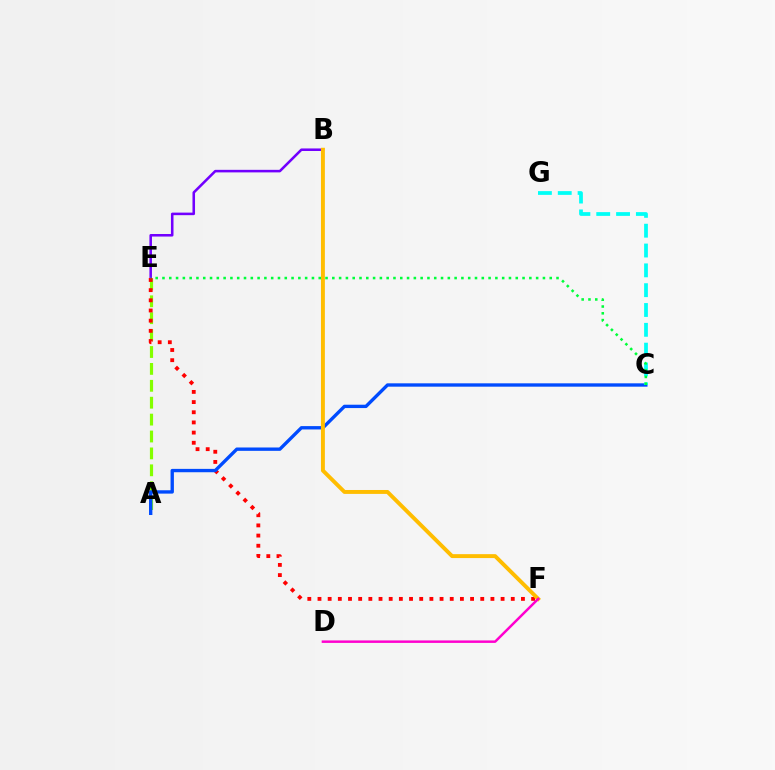{('A', 'E'): [{'color': '#84ff00', 'line_style': 'dashed', 'thickness': 2.3}], ('B', 'E'): [{'color': '#7200ff', 'line_style': 'solid', 'thickness': 1.84}], ('E', 'F'): [{'color': '#ff0000', 'line_style': 'dotted', 'thickness': 2.76}], ('A', 'C'): [{'color': '#004bff', 'line_style': 'solid', 'thickness': 2.42}], ('C', 'G'): [{'color': '#00fff6', 'line_style': 'dashed', 'thickness': 2.69}], ('B', 'F'): [{'color': '#ffbd00', 'line_style': 'solid', 'thickness': 2.82}], ('D', 'F'): [{'color': '#ff00cf', 'line_style': 'solid', 'thickness': 1.78}], ('C', 'E'): [{'color': '#00ff39', 'line_style': 'dotted', 'thickness': 1.85}]}